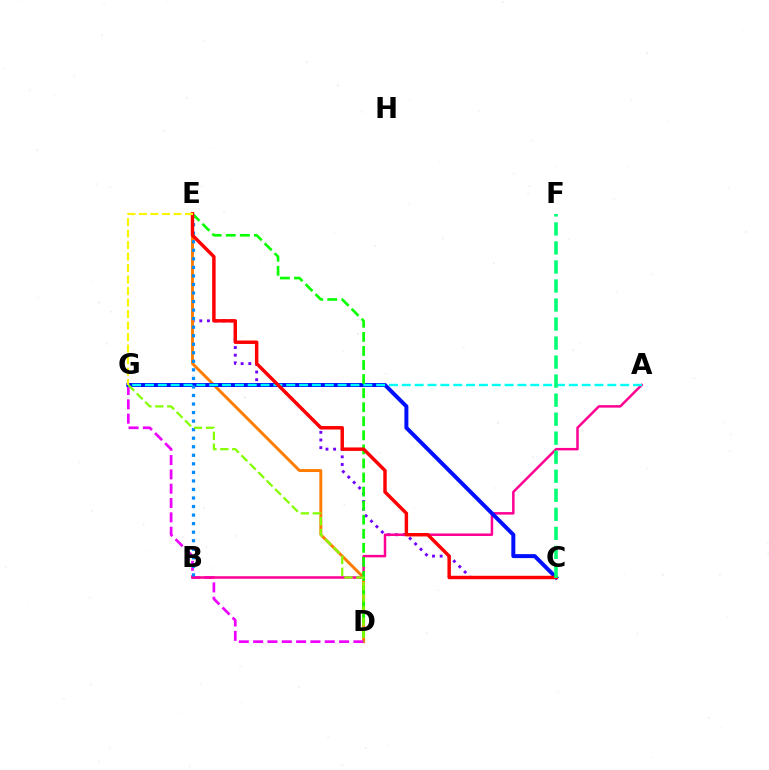{('C', 'E'): [{'color': '#7200ff', 'line_style': 'dotted', 'thickness': 2.08}, {'color': '#ff0000', 'line_style': 'solid', 'thickness': 2.48}], ('D', 'E'): [{'color': '#ff7c00', 'line_style': 'solid', 'thickness': 2.11}, {'color': '#08ff00', 'line_style': 'dashed', 'thickness': 1.91}], ('D', 'G'): [{'color': '#ee00ff', 'line_style': 'dashed', 'thickness': 1.95}, {'color': '#84ff00', 'line_style': 'dashed', 'thickness': 1.62}], ('A', 'B'): [{'color': '#ff0094', 'line_style': 'solid', 'thickness': 1.8}], ('C', 'G'): [{'color': '#0010ff', 'line_style': 'solid', 'thickness': 2.87}], ('B', 'E'): [{'color': '#008cff', 'line_style': 'dotted', 'thickness': 2.32}], ('A', 'G'): [{'color': '#00fff6', 'line_style': 'dashed', 'thickness': 1.74}], ('E', 'G'): [{'color': '#fcf500', 'line_style': 'dashed', 'thickness': 1.56}], ('C', 'F'): [{'color': '#00ff74', 'line_style': 'dashed', 'thickness': 2.58}]}